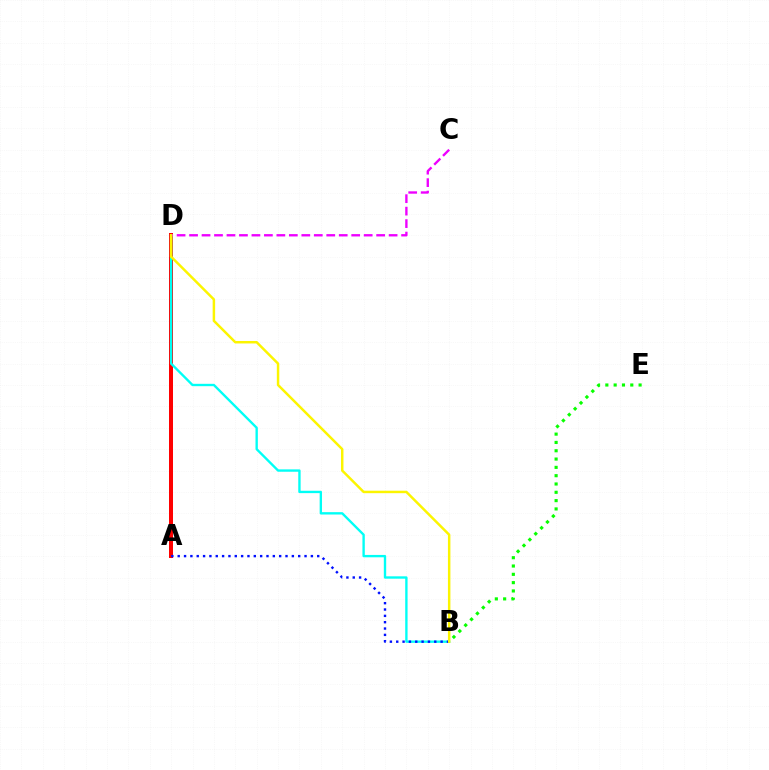{('A', 'D'): [{'color': '#ff0000', 'line_style': 'solid', 'thickness': 2.88}], ('B', 'D'): [{'color': '#00fff6', 'line_style': 'solid', 'thickness': 1.7}, {'color': '#fcf500', 'line_style': 'solid', 'thickness': 1.78}], ('C', 'D'): [{'color': '#ee00ff', 'line_style': 'dashed', 'thickness': 1.69}], ('A', 'B'): [{'color': '#0010ff', 'line_style': 'dotted', 'thickness': 1.72}], ('B', 'E'): [{'color': '#08ff00', 'line_style': 'dotted', 'thickness': 2.26}]}